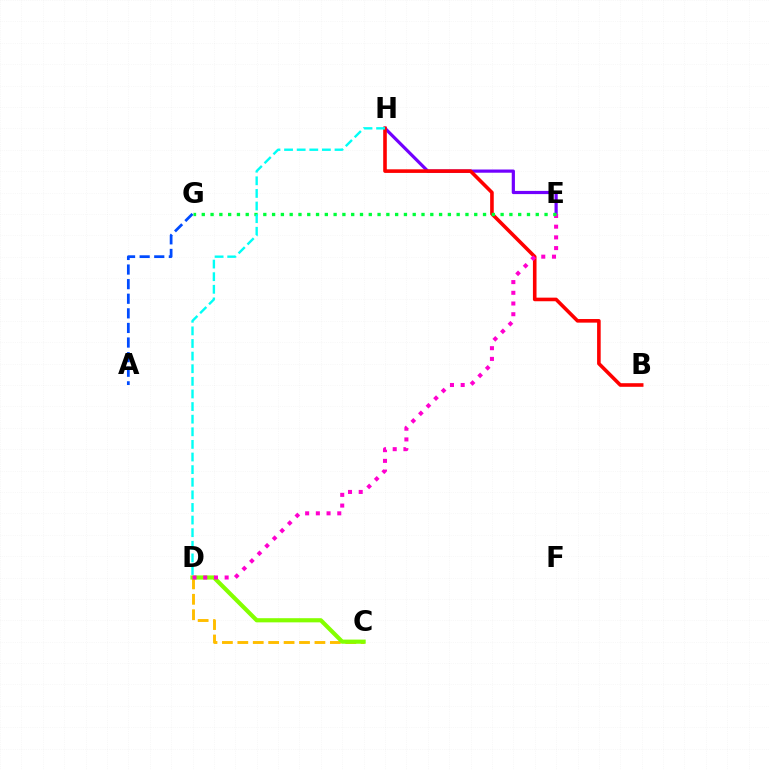{('C', 'D'): [{'color': '#ffbd00', 'line_style': 'dashed', 'thickness': 2.09}, {'color': '#84ff00', 'line_style': 'solid', 'thickness': 2.99}], ('E', 'H'): [{'color': '#7200ff', 'line_style': 'solid', 'thickness': 2.3}], ('B', 'H'): [{'color': '#ff0000', 'line_style': 'solid', 'thickness': 2.59}], ('D', 'E'): [{'color': '#ff00cf', 'line_style': 'dotted', 'thickness': 2.91}], ('E', 'G'): [{'color': '#00ff39', 'line_style': 'dotted', 'thickness': 2.39}], ('D', 'H'): [{'color': '#00fff6', 'line_style': 'dashed', 'thickness': 1.71}], ('A', 'G'): [{'color': '#004bff', 'line_style': 'dashed', 'thickness': 1.98}]}